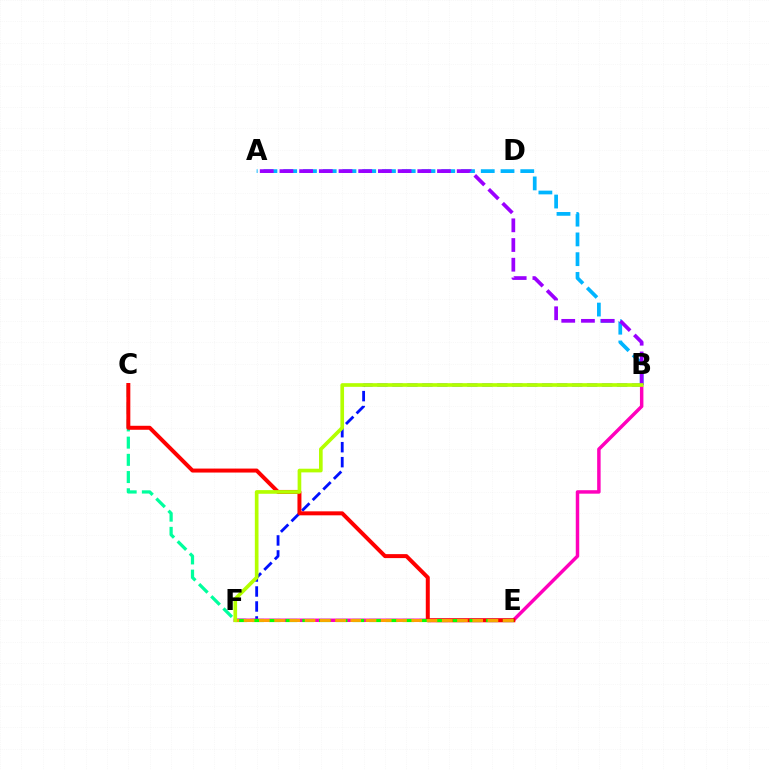{('B', 'F'): [{'color': '#0010ff', 'line_style': 'dashed', 'thickness': 2.04}, {'color': '#ff00bd', 'line_style': 'solid', 'thickness': 2.5}, {'color': '#b3ff00', 'line_style': 'solid', 'thickness': 2.64}], ('C', 'F'): [{'color': '#00ff9d', 'line_style': 'dashed', 'thickness': 2.34}], ('C', 'E'): [{'color': '#ff0000', 'line_style': 'solid', 'thickness': 2.87}], ('E', 'F'): [{'color': '#08ff00', 'line_style': 'dashed', 'thickness': 2.27}, {'color': '#ffa500', 'line_style': 'dashed', 'thickness': 2.07}], ('A', 'B'): [{'color': '#00b5ff', 'line_style': 'dashed', 'thickness': 2.68}, {'color': '#9b00ff', 'line_style': 'dashed', 'thickness': 2.68}]}